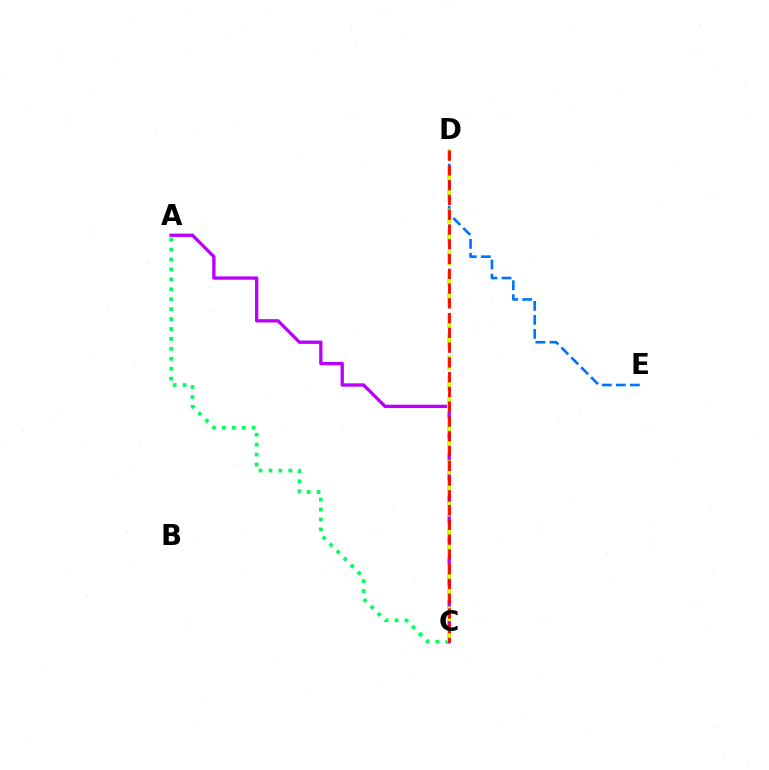{('A', 'C'): [{'color': '#00ff5c', 'line_style': 'dotted', 'thickness': 2.7}, {'color': '#b900ff', 'line_style': 'solid', 'thickness': 2.4}], ('D', 'E'): [{'color': '#0074ff', 'line_style': 'dashed', 'thickness': 1.9}], ('C', 'D'): [{'color': '#d1ff00', 'line_style': 'dashed', 'thickness': 2.84}, {'color': '#ff0000', 'line_style': 'dashed', 'thickness': 2.01}]}